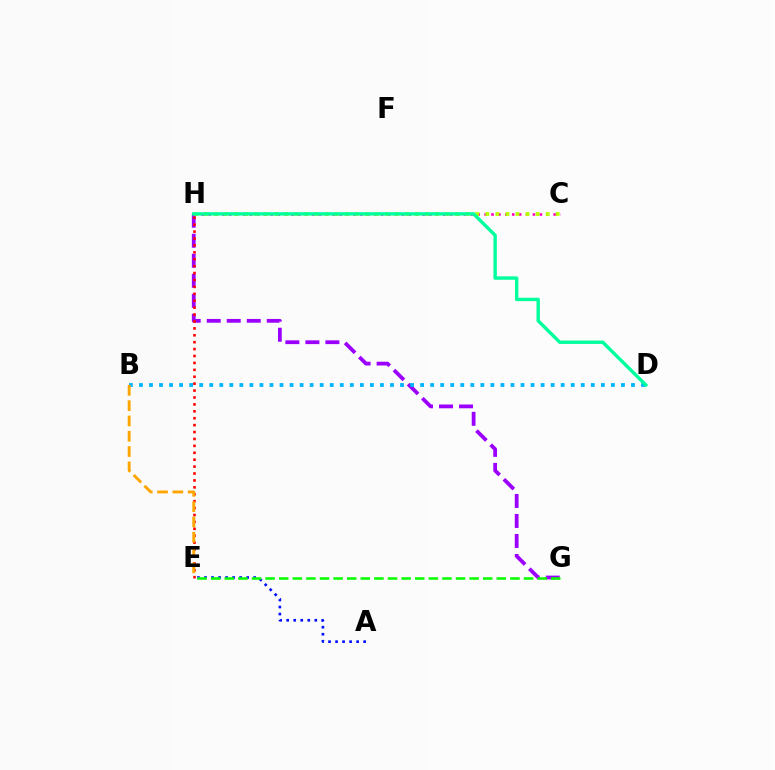{('G', 'H'): [{'color': '#9b00ff', 'line_style': 'dashed', 'thickness': 2.72}], ('E', 'H'): [{'color': '#ff0000', 'line_style': 'dotted', 'thickness': 1.88}], ('A', 'E'): [{'color': '#0010ff', 'line_style': 'dotted', 'thickness': 1.91}], ('C', 'H'): [{'color': '#ff00bd', 'line_style': 'dotted', 'thickness': 1.87}, {'color': '#b3ff00', 'line_style': 'dotted', 'thickness': 2.73}], ('B', 'D'): [{'color': '#00b5ff', 'line_style': 'dotted', 'thickness': 2.73}], ('B', 'E'): [{'color': '#ffa500', 'line_style': 'dashed', 'thickness': 2.08}], ('E', 'G'): [{'color': '#08ff00', 'line_style': 'dashed', 'thickness': 1.85}], ('D', 'H'): [{'color': '#00ff9d', 'line_style': 'solid', 'thickness': 2.45}]}